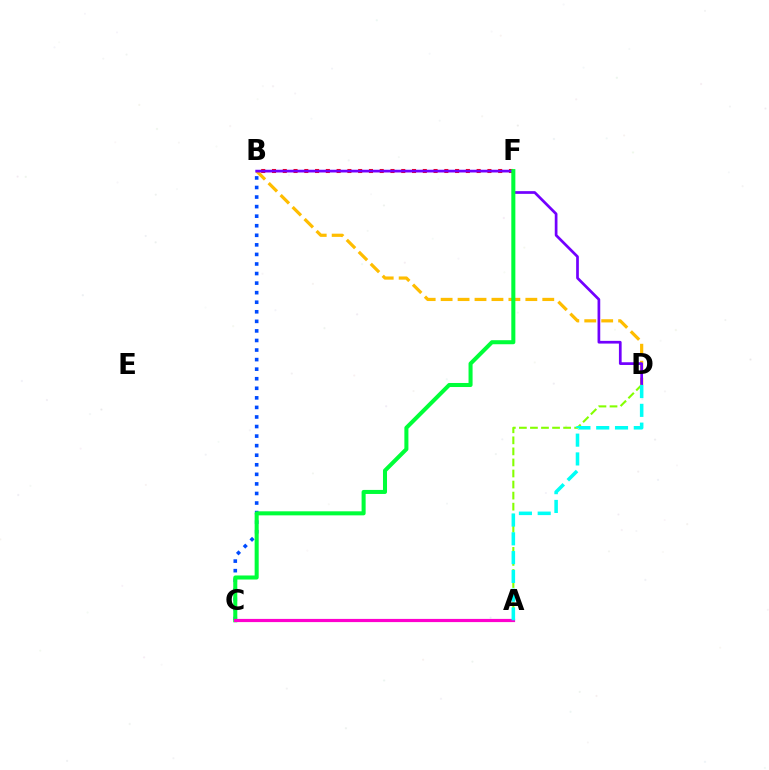{('B', 'D'): [{'color': '#ffbd00', 'line_style': 'dashed', 'thickness': 2.3}, {'color': '#7200ff', 'line_style': 'solid', 'thickness': 1.95}], ('B', 'C'): [{'color': '#004bff', 'line_style': 'dotted', 'thickness': 2.6}], ('B', 'F'): [{'color': '#ff0000', 'line_style': 'dotted', 'thickness': 2.93}], ('A', 'D'): [{'color': '#84ff00', 'line_style': 'dashed', 'thickness': 1.5}, {'color': '#00fff6', 'line_style': 'dashed', 'thickness': 2.55}], ('C', 'F'): [{'color': '#00ff39', 'line_style': 'solid', 'thickness': 2.91}], ('A', 'C'): [{'color': '#ff00cf', 'line_style': 'solid', 'thickness': 2.3}]}